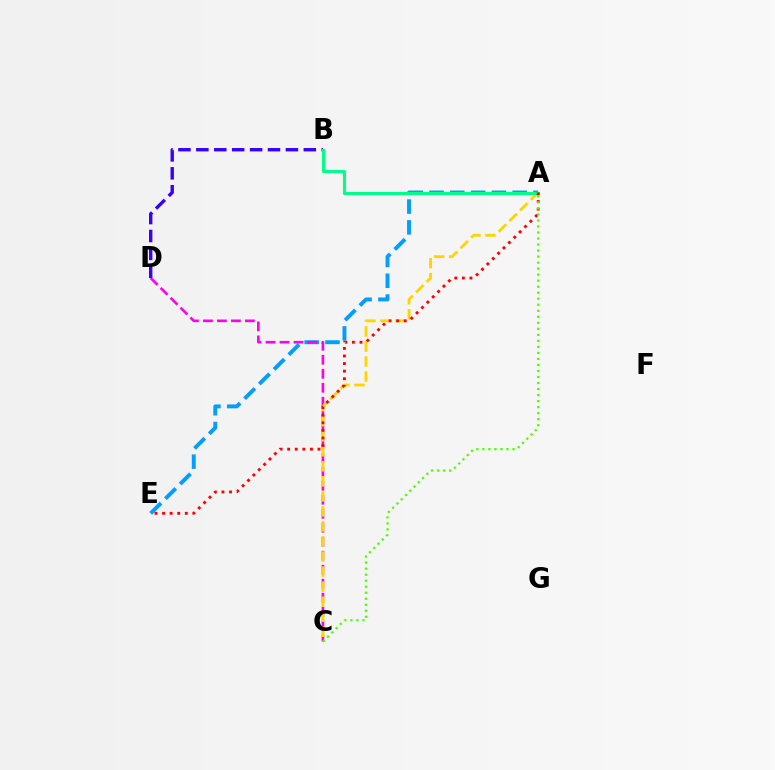{('A', 'E'): [{'color': '#009eff', 'line_style': 'dashed', 'thickness': 2.82}, {'color': '#ff0000', 'line_style': 'dotted', 'thickness': 2.06}], ('C', 'D'): [{'color': '#ff00ed', 'line_style': 'dashed', 'thickness': 1.9}], ('A', 'C'): [{'color': '#ffd500', 'line_style': 'dashed', 'thickness': 2.04}, {'color': '#4fff00', 'line_style': 'dotted', 'thickness': 1.64}], ('B', 'D'): [{'color': '#3700ff', 'line_style': 'dashed', 'thickness': 2.43}], ('A', 'B'): [{'color': '#00ff86', 'line_style': 'solid', 'thickness': 2.23}]}